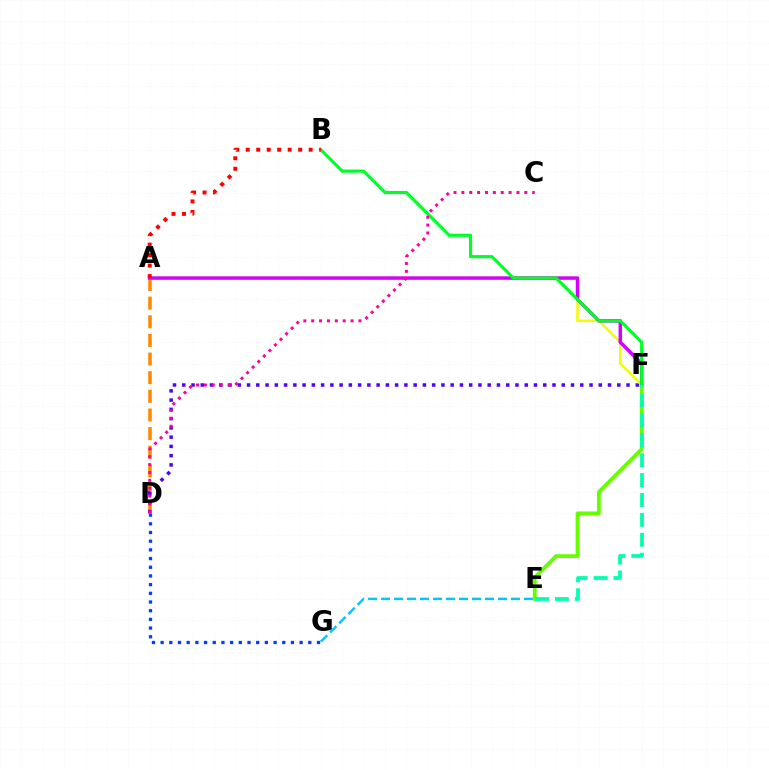{('E', 'G'): [{'color': '#00c7ff', 'line_style': 'dashed', 'thickness': 1.76}], ('A', 'D'): [{'color': '#ff8800', 'line_style': 'dashed', 'thickness': 2.53}], ('D', 'F'): [{'color': '#4f00ff', 'line_style': 'dotted', 'thickness': 2.51}], ('E', 'F'): [{'color': '#66ff00', 'line_style': 'solid', 'thickness': 2.75}, {'color': '#00ffaf', 'line_style': 'dashed', 'thickness': 2.7}], ('A', 'F'): [{'color': '#eeff00', 'line_style': 'solid', 'thickness': 1.8}, {'color': '#d600ff', 'line_style': 'solid', 'thickness': 2.5}], ('B', 'F'): [{'color': '#00ff27', 'line_style': 'solid', 'thickness': 2.27}], ('C', 'D'): [{'color': '#ff00a0', 'line_style': 'dotted', 'thickness': 2.14}], ('D', 'G'): [{'color': '#003fff', 'line_style': 'dotted', 'thickness': 2.36}], ('A', 'B'): [{'color': '#ff0000', 'line_style': 'dotted', 'thickness': 2.85}]}